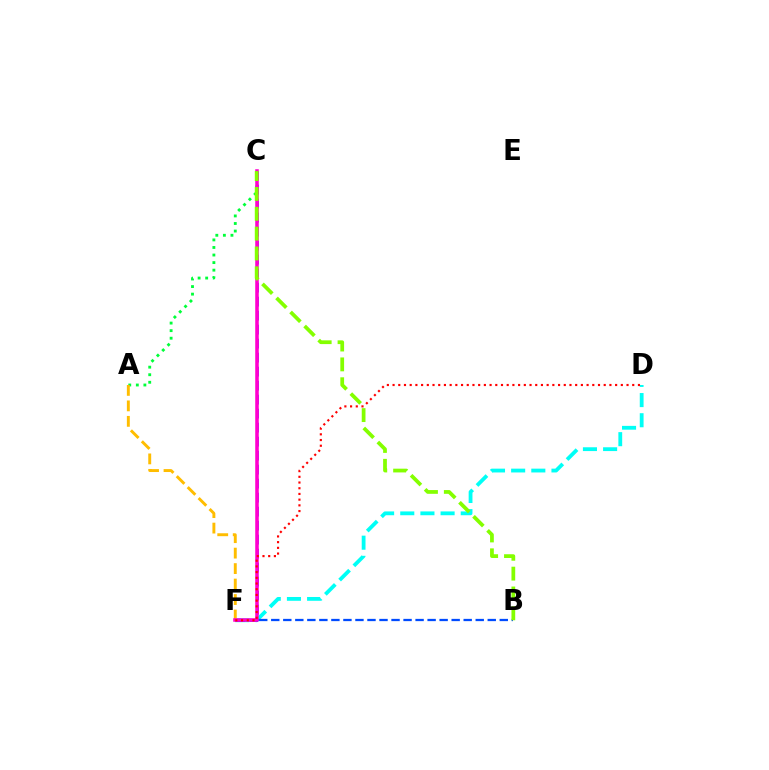{('D', 'F'): [{'color': '#00fff6', 'line_style': 'dashed', 'thickness': 2.74}, {'color': '#ff0000', 'line_style': 'dotted', 'thickness': 1.55}], ('C', 'F'): [{'color': '#7200ff', 'line_style': 'dashed', 'thickness': 1.9}, {'color': '#ff00cf', 'line_style': 'solid', 'thickness': 2.55}], ('B', 'F'): [{'color': '#004bff', 'line_style': 'dashed', 'thickness': 1.63}], ('A', 'C'): [{'color': '#00ff39', 'line_style': 'dotted', 'thickness': 2.05}], ('A', 'F'): [{'color': '#ffbd00', 'line_style': 'dashed', 'thickness': 2.1}], ('B', 'C'): [{'color': '#84ff00', 'line_style': 'dashed', 'thickness': 2.7}]}